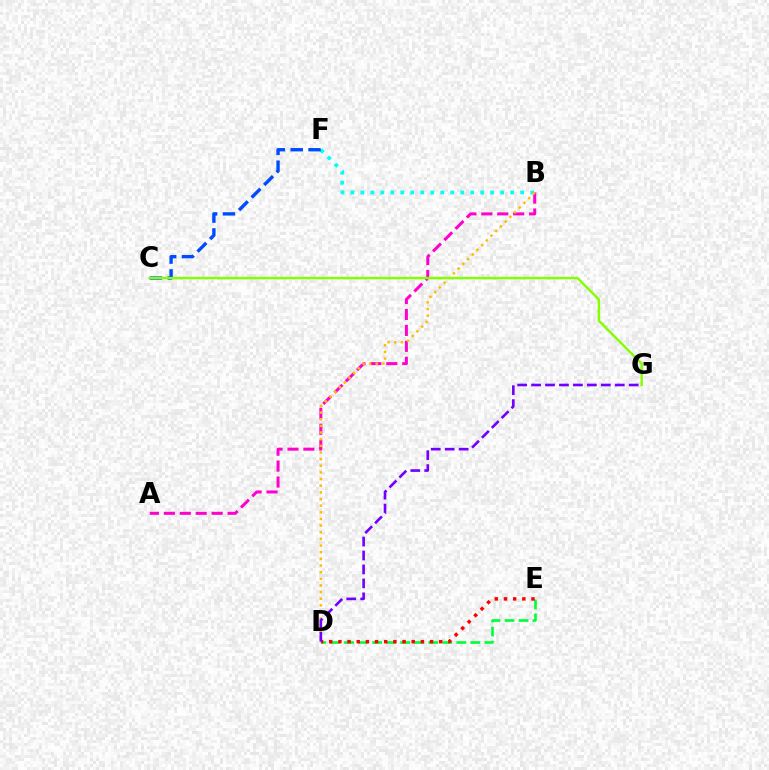{('A', 'B'): [{'color': '#ff00cf', 'line_style': 'dashed', 'thickness': 2.16}], ('B', 'F'): [{'color': '#00fff6', 'line_style': 'dotted', 'thickness': 2.71}], ('B', 'D'): [{'color': '#ffbd00', 'line_style': 'dotted', 'thickness': 1.81}], ('C', 'F'): [{'color': '#004bff', 'line_style': 'dashed', 'thickness': 2.42}], ('D', 'E'): [{'color': '#00ff39', 'line_style': 'dashed', 'thickness': 1.91}, {'color': '#ff0000', 'line_style': 'dotted', 'thickness': 2.49}], ('D', 'G'): [{'color': '#7200ff', 'line_style': 'dashed', 'thickness': 1.89}], ('C', 'G'): [{'color': '#84ff00', 'line_style': 'solid', 'thickness': 1.75}]}